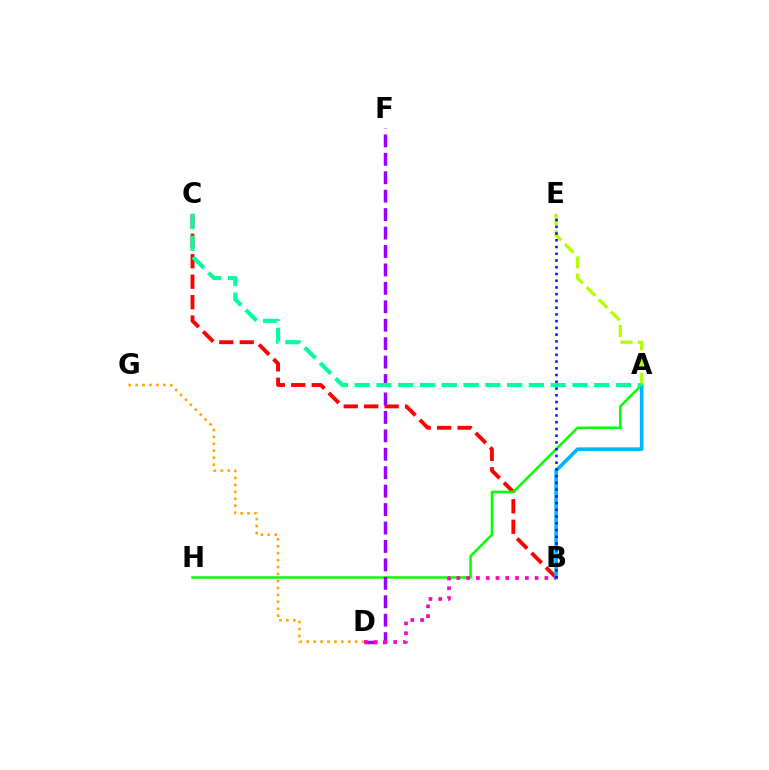{('B', 'C'): [{'color': '#ff0000', 'line_style': 'dashed', 'thickness': 2.78}], ('A', 'H'): [{'color': '#08ff00', 'line_style': 'solid', 'thickness': 1.82}], ('A', 'B'): [{'color': '#00b5ff', 'line_style': 'solid', 'thickness': 2.6}], ('D', 'G'): [{'color': '#ffa500', 'line_style': 'dotted', 'thickness': 1.89}], ('D', 'F'): [{'color': '#9b00ff', 'line_style': 'dashed', 'thickness': 2.5}], ('B', 'D'): [{'color': '#ff00bd', 'line_style': 'dotted', 'thickness': 2.66}], ('A', 'E'): [{'color': '#b3ff00', 'line_style': 'dashed', 'thickness': 2.35}], ('B', 'E'): [{'color': '#0010ff', 'line_style': 'dotted', 'thickness': 1.83}], ('A', 'C'): [{'color': '#00ff9d', 'line_style': 'dashed', 'thickness': 2.96}]}